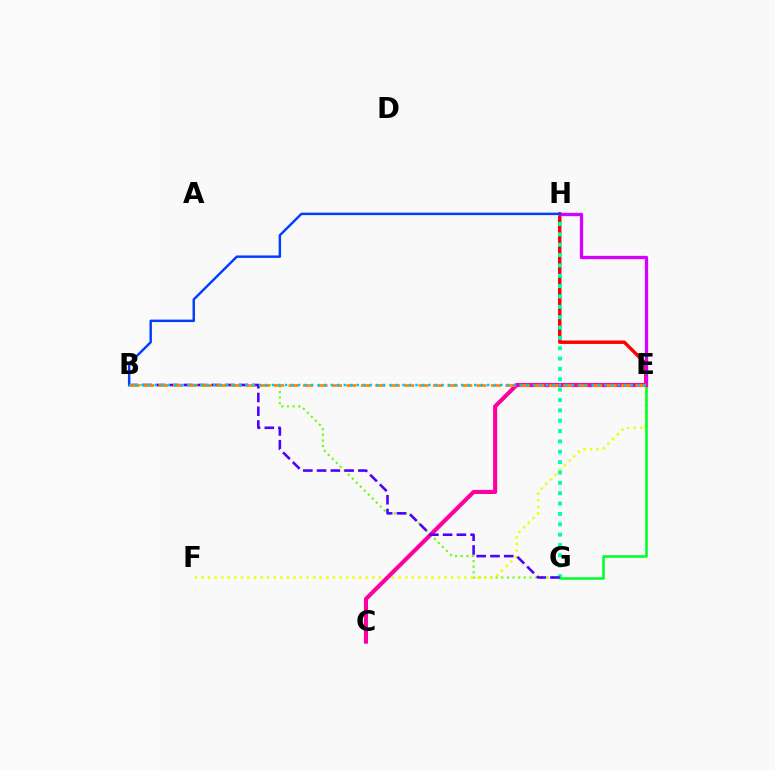{('B', 'G'): [{'color': '#66ff00', 'line_style': 'dotted', 'thickness': 1.53}, {'color': '#4f00ff', 'line_style': 'dashed', 'thickness': 1.87}], ('E', 'H'): [{'color': '#ff0000', 'line_style': 'solid', 'thickness': 2.48}, {'color': '#d600ff', 'line_style': 'solid', 'thickness': 2.38}], ('E', 'F'): [{'color': '#eeff00', 'line_style': 'dotted', 'thickness': 1.79}], ('G', 'H'): [{'color': '#00ffaf', 'line_style': 'dotted', 'thickness': 2.81}], ('E', 'G'): [{'color': '#00ff27', 'line_style': 'solid', 'thickness': 1.84}], ('C', 'E'): [{'color': '#ff00a0', 'line_style': 'solid', 'thickness': 2.96}], ('B', 'E'): [{'color': '#ff8800', 'line_style': 'dashed', 'thickness': 1.96}, {'color': '#00c7ff', 'line_style': 'dotted', 'thickness': 1.77}], ('B', 'H'): [{'color': '#003fff', 'line_style': 'solid', 'thickness': 1.76}]}